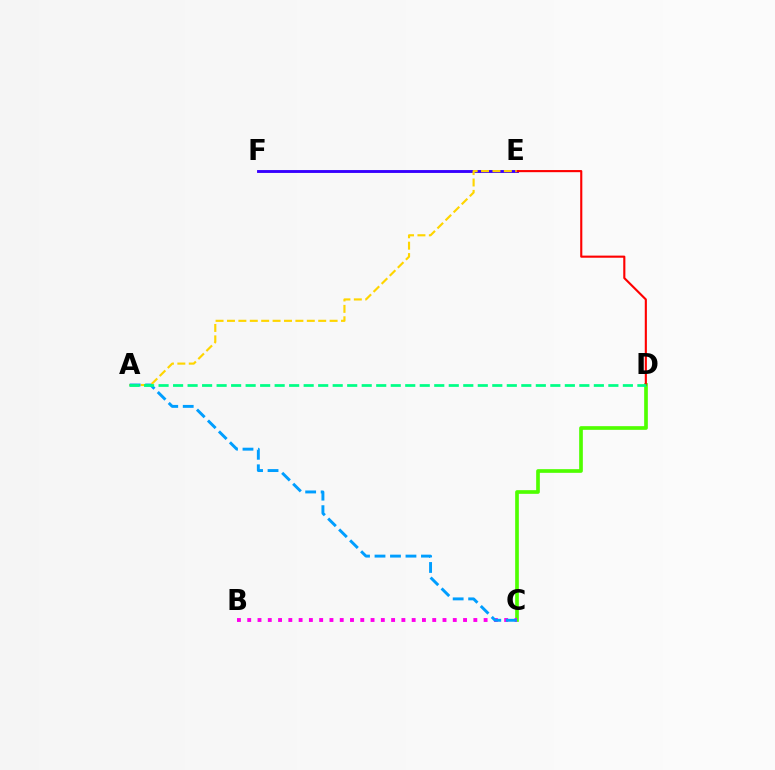{('C', 'D'): [{'color': '#4fff00', 'line_style': 'solid', 'thickness': 2.64}], ('E', 'F'): [{'color': '#3700ff', 'line_style': 'solid', 'thickness': 2.07}], ('D', 'E'): [{'color': '#ff0000', 'line_style': 'solid', 'thickness': 1.53}], ('A', 'E'): [{'color': '#ffd500', 'line_style': 'dashed', 'thickness': 1.55}], ('B', 'C'): [{'color': '#ff00ed', 'line_style': 'dotted', 'thickness': 2.79}], ('A', 'C'): [{'color': '#009eff', 'line_style': 'dashed', 'thickness': 2.1}], ('A', 'D'): [{'color': '#00ff86', 'line_style': 'dashed', 'thickness': 1.97}]}